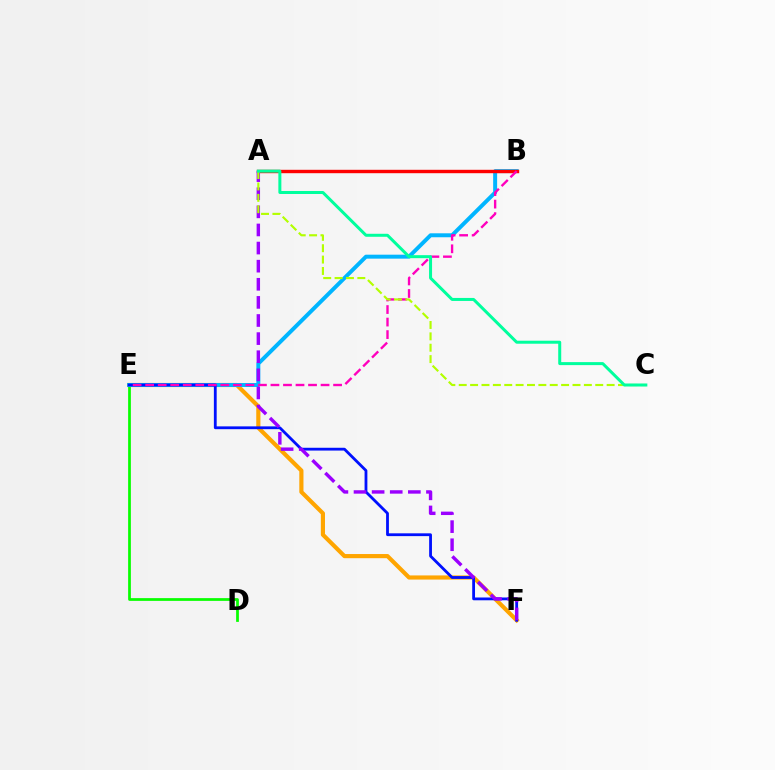{('D', 'E'): [{'color': '#08ff00', 'line_style': 'solid', 'thickness': 1.98}], ('E', 'F'): [{'color': '#ffa500', 'line_style': 'solid', 'thickness': 2.99}, {'color': '#0010ff', 'line_style': 'solid', 'thickness': 2.02}], ('B', 'E'): [{'color': '#00b5ff', 'line_style': 'solid', 'thickness': 2.85}, {'color': '#ff00bd', 'line_style': 'dashed', 'thickness': 1.7}], ('A', 'B'): [{'color': '#ff0000', 'line_style': 'solid', 'thickness': 2.45}], ('A', 'F'): [{'color': '#9b00ff', 'line_style': 'dashed', 'thickness': 2.46}], ('A', 'C'): [{'color': '#b3ff00', 'line_style': 'dashed', 'thickness': 1.55}, {'color': '#00ff9d', 'line_style': 'solid', 'thickness': 2.16}]}